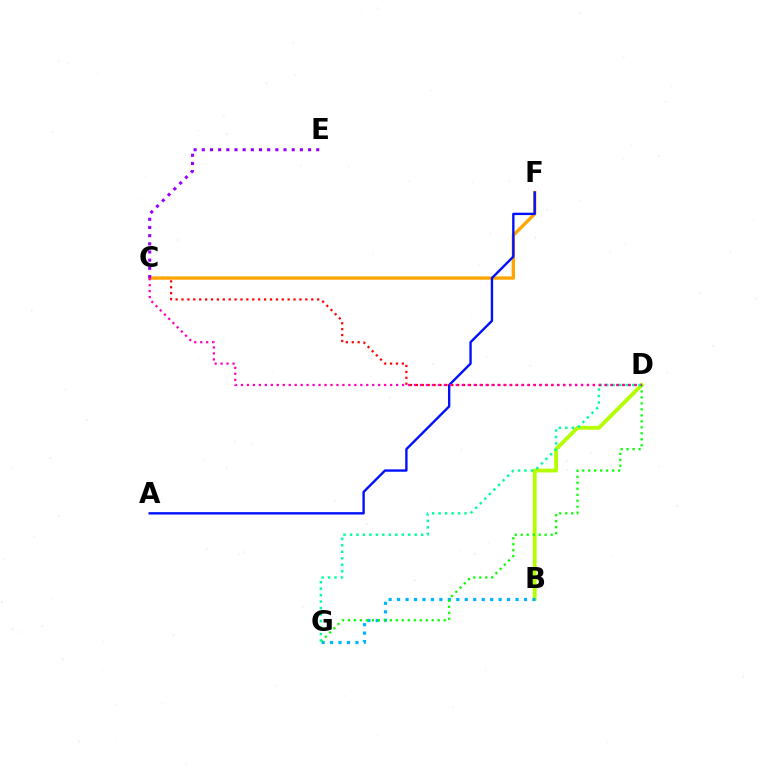{('B', 'D'): [{'color': '#b3ff00', 'line_style': 'solid', 'thickness': 2.75}], ('C', 'D'): [{'color': '#ff0000', 'line_style': 'dotted', 'thickness': 1.6}, {'color': '#ff00bd', 'line_style': 'dotted', 'thickness': 1.62}], ('B', 'G'): [{'color': '#00b5ff', 'line_style': 'dotted', 'thickness': 2.3}], ('D', 'G'): [{'color': '#08ff00', 'line_style': 'dotted', 'thickness': 1.63}, {'color': '#00ff9d', 'line_style': 'dotted', 'thickness': 1.76}], ('C', 'F'): [{'color': '#ffa500', 'line_style': 'solid', 'thickness': 2.39}], ('A', 'F'): [{'color': '#0010ff', 'line_style': 'solid', 'thickness': 1.71}], ('C', 'E'): [{'color': '#9b00ff', 'line_style': 'dotted', 'thickness': 2.22}]}